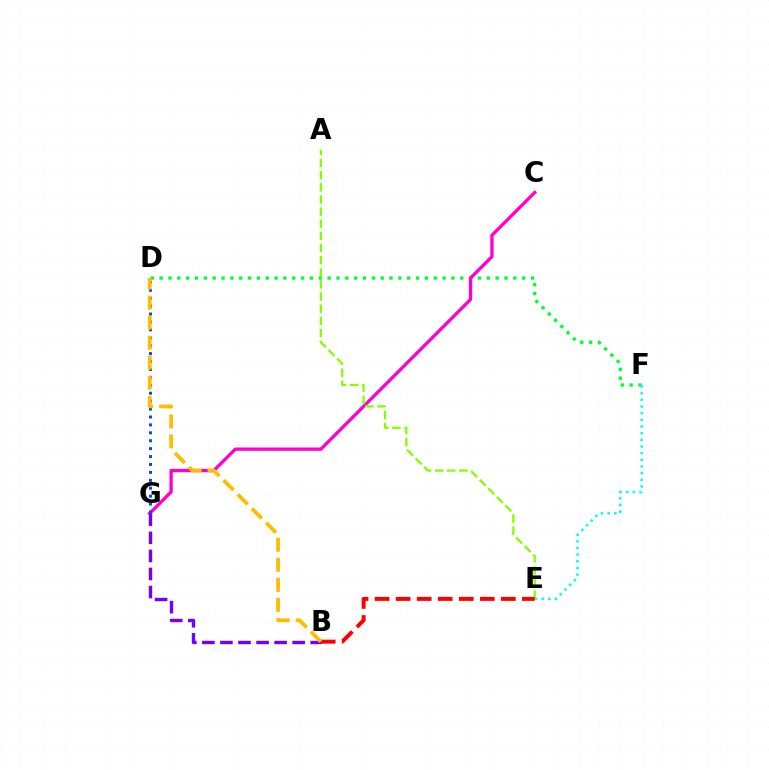{('D', 'F'): [{'color': '#00ff39', 'line_style': 'dotted', 'thickness': 2.4}], ('C', 'G'): [{'color': '#ff00cf', 'line_style': 'solid', 'thickness': 2.38}], ('E', 'F'): [{'color': '#00fff6', 'line_style': 'dotted', 'thickness': 1.81}], ('A', 'E'): [{'color': '#84ff00', 'line_style': 'dashed', 'thickness': 1.65}], ('D', 'G'): [{'color': '#004bff', 'line_style': 'dotted', 'thickness': 2.15}], ('B', 'G'): [{'color': '#7200ff', 'line_style': 'dashed', 'thickness': 2.45}], ('B', 'E'): [{'color': '#ff0000', 'line_style': 'dashed', 'thickness': 2.86}], ('B', 'D'): [{'color': '#ffbd00', 'line_style': 'dashed', 'thickness': 2.72}]}